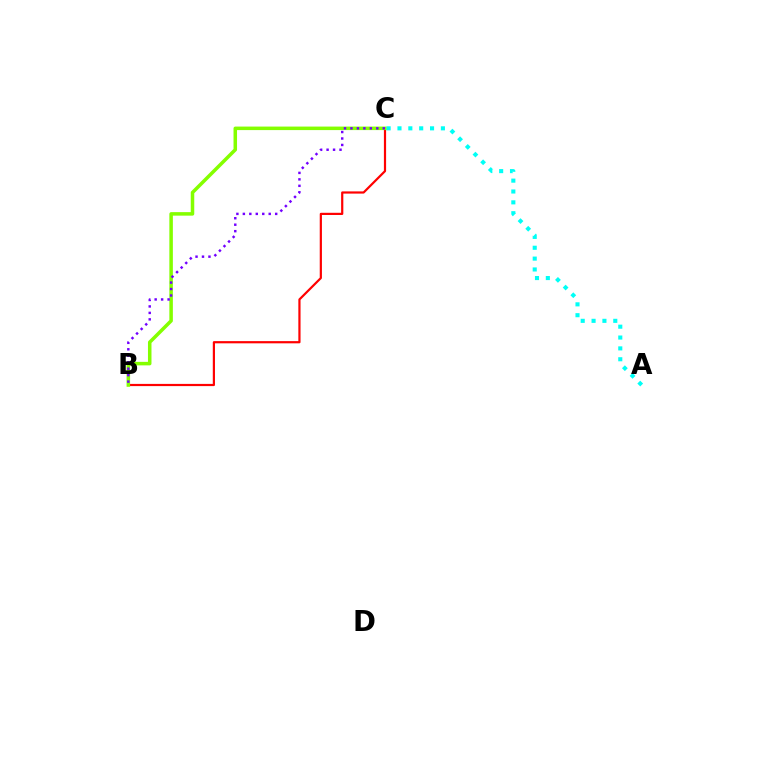{('B', 'C'): [{'color': '#ff0000', 'line_style': 'solid', 'thickness': 1.58}, {'color': '#84ff00', 'line_style': 'solid', 'thickness': 2.53}, {'color': '#7200ff', 'line_style': 'dotted', 'thickness': 1.76}], ('A', 'C'): [{'color': '#00fff6', 'line_style': 'dotted', 'thickness': 2.95}]}